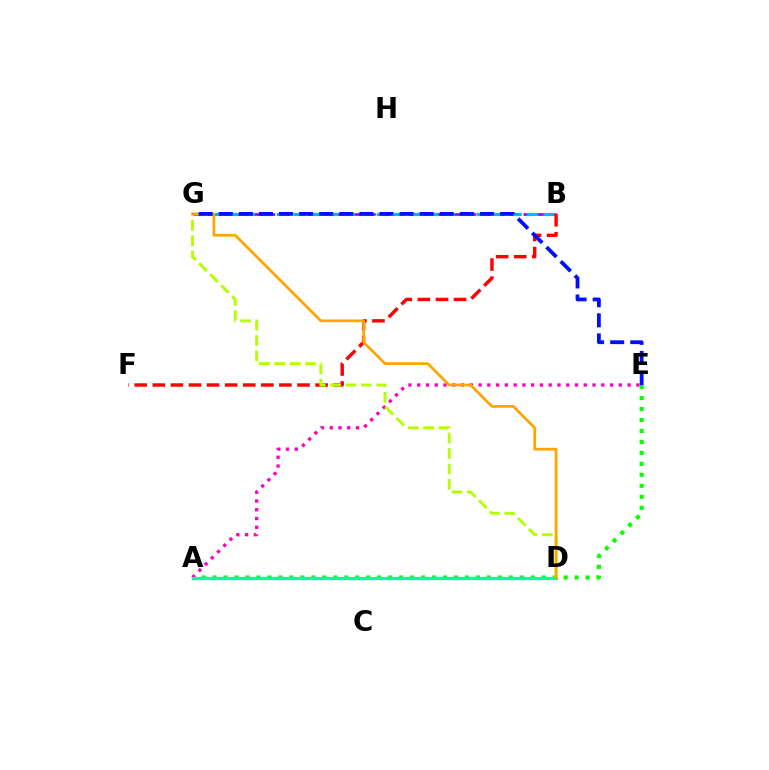{('B', 'G'): [{'color': '#9b00ff', 'line_style': 'dashed', 'thickness': 1.95}, {'color': '#00b5ff', 'line_style': 'dashed', 'thickness': 2.26}], ('A', 'E'): [{'color': '#08ff00', 'line_style': 'dotted', 'thickness': 2.98}, {'color': '#ff00bd', 'line_style': 'dotted', 'thickness': 2.38}], ('B', 'F'): [{'color': '#ff0000', 'line_style': 'dashed', 'thickness': 2.46}], ('A', 'D'): [{'color': '#00ff9d', 'line_style': 'solid', 'thickness': 2.31}], ('D', 'G'): [{'color': '#b3ff00', 'line_style': 'dashed', 'thickness': 2.1}, {'color': '#ffa500', 'line_style': 'solid', 'thickness': 1.95}], ('E', 'G'): [{'color': '#0010ff', 'line_style': 'dashed', 'thickness': 2.73}]}